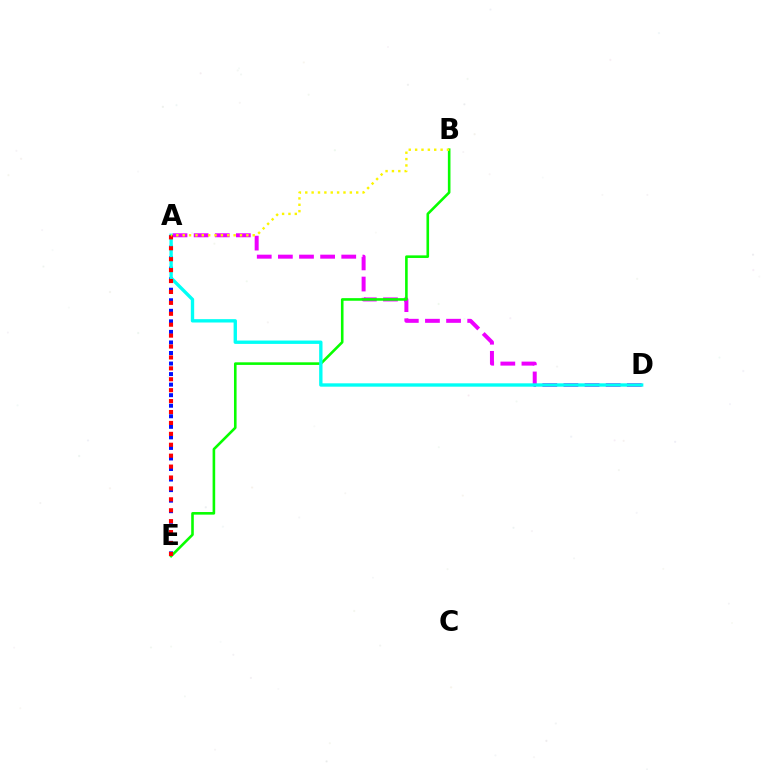{('A', 'D'): [{'color': '#ee00ff', 'line_style': 'dashed', 'thickness': 2.87}, {'color': '#00fff6', 'line_style': 'solid', 'thickness': 2.42}], ('A', 'E'): [{'color': '#0010ff', 'line_style': 'dotted', 'thickness': 2.87}, {'color': '#ff0000', 'line_style': 'dotted', 'thickness': 2.97}], ('B', 'E'): [{'color': '#08ff00', 'line_style': 'solid', 'thickness': 1.87}], ('A', 'B'): [{'color': '#fcf500', 'line_style': 'dotted', 'thickness': 1.73}]}